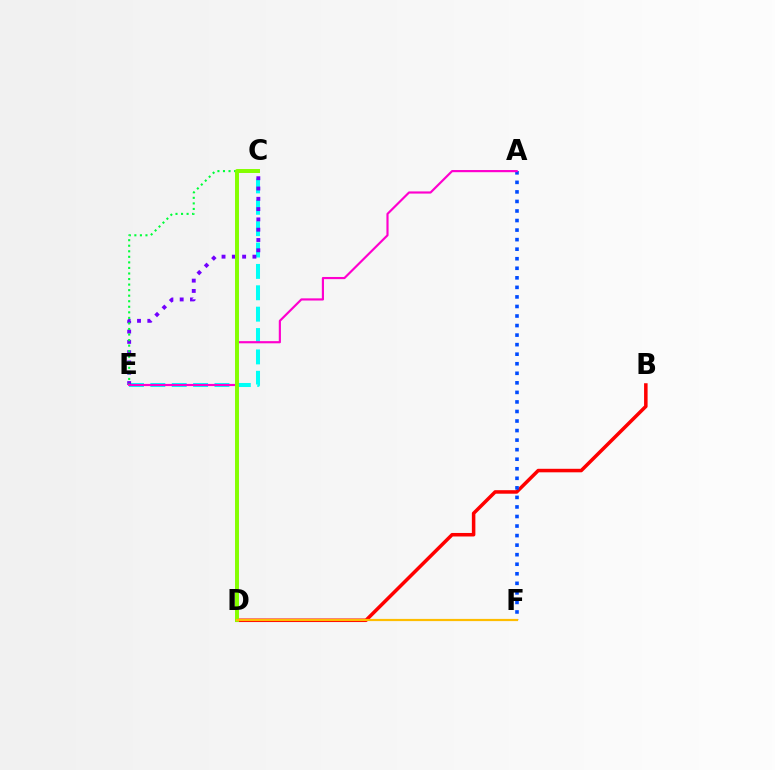{('B', 'D'): [{'color': '#ff0000', 'line_style': 'solid', 'thickness': 2.54}], ('C', 'E'): [{'color': '#00fff6', 'line_style': 'dashed', 'thickness': 2.9}, {'color': '#7200ff', 'line_style': 'dotted', 'thickness': 2.8}, {'color': '#00ff39', 'line_style': 'dotted', 'thickness': 1.51}], ('A', 'F'): [{'color': '#004bff', 'line_style': 'dotted', 'thickness': 2.59}], ('A', 'E'): [{'color': '#ff00cf', 'line_style': 'solid', 'thickness': 1.56}], ('C', 'D'): [{'color': '#84ff00', 'line_style': 'solid', 'thickness': 2.85}], ('D', 'F'): [{'color': '#ffbd00', 'line_style': 'solid', 'thickness': 1.58}]}